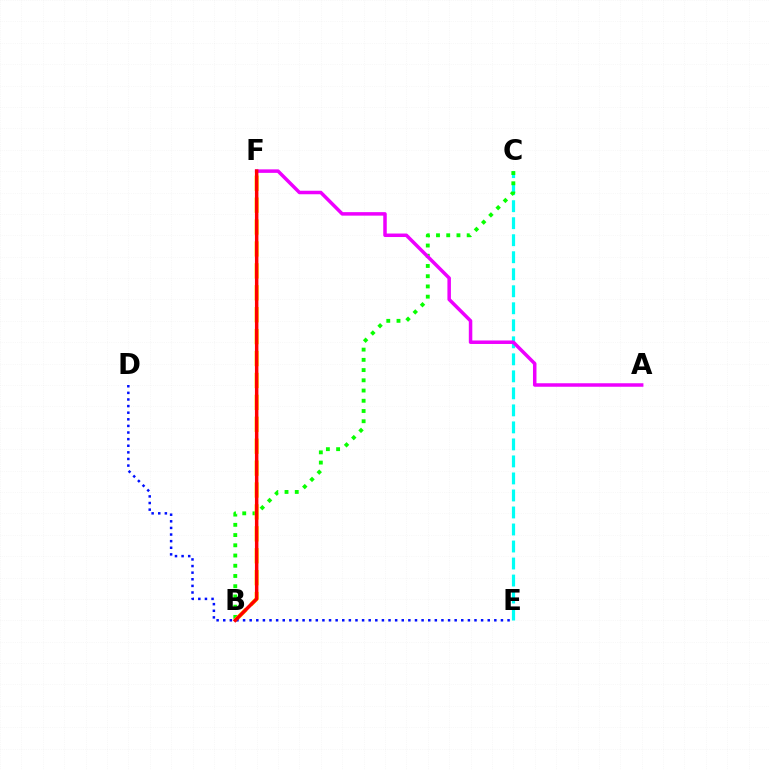{('C', 'E'): [{'color': '#00fff6', 'line_style': 'dashed', 'thickness': 2.31}], ('B', 'C'): [{'color': '#08ff00', 'line_style': 'dotted', 'thickness': 2.78}], ('B', 'F'): [{'color': '#fcf500', 'line_style': 'dashed', 'thickness': 2.98}, {'color': '#ff0000', 'line_style': 'solid', 'thickness': 2.51}], ('D', 'E'): [{'color': '#0010ff', 'line_style': 'dotted', 'thickness': 1.8}], ('A', 'F'): [{'color': '#ee00ff', 'line_style': 'solid', 'thickness': 2.52}]}